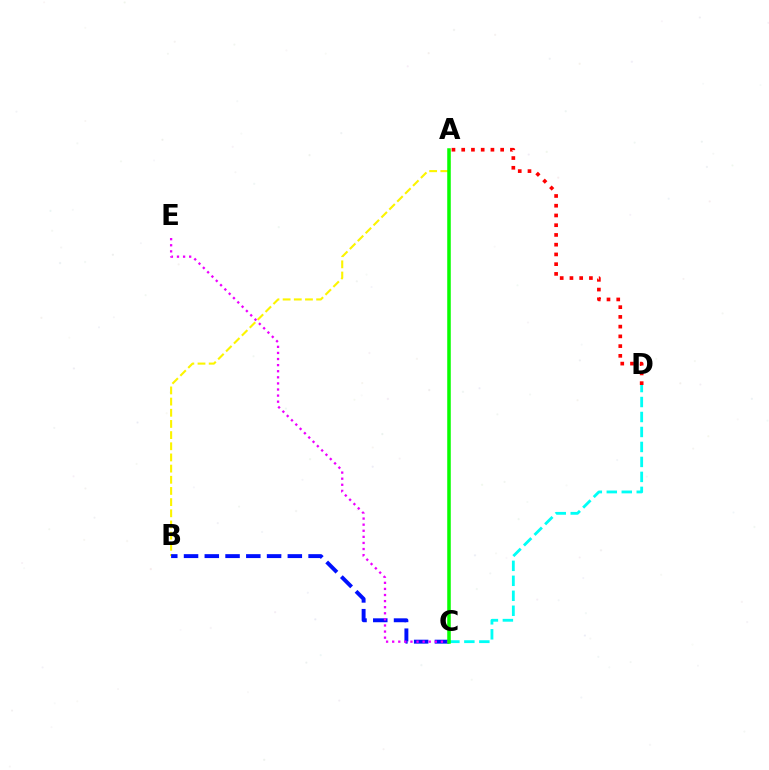{('A', 'B'): [{'color': '#fcf500', 'line_style': 'dashed', 'thickness': 1.52}], ('A', 'D'): [{'color': '#ff0000', 'line_style': 'dotted', 'thickness': 2.65}], ('B', 'C'): [{'color': '#0010ff', 'line_style': 'dashed', 'thickness': 2.82}], ('C', 'D'): [{'color': '#00fff6', 'line_style': 'dashed', 'thickness': 2.03}], ('C', 'E'): [{'color': '#ee00ff', 'line_style': 'dotted', 'thickness': 1.66}], ('A', 'C'): [{'color': '#08ff00', 'line_style': 'solid', 'thickness': 2.54}]}